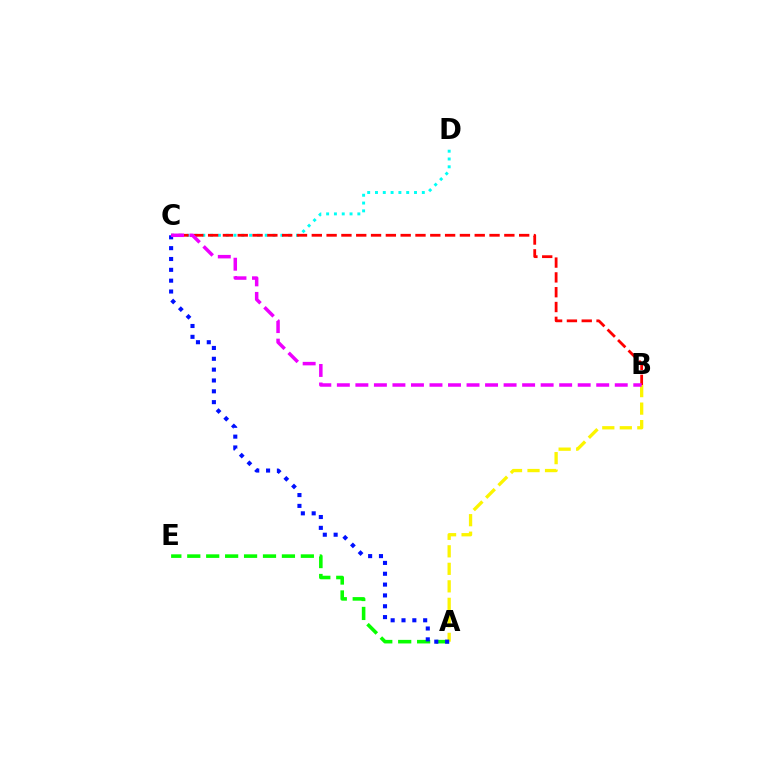{('A', 'B'): [{'color': '#fcf500', 'line_style': 'dashed', 'thickness': 2.38}], ('C', 'D'): [{'color': '#00fff6', 'line_style': 'dotted', 'thickness': 2.12}], ('A', 'E'): [{'color': '#08ff00', 'line_style': 'dashed', 'thickness': 2.57}], ('B', 'C'): [{'color': '#ff0000', 'line_style': 'dashed', 'thickness': 2.01}, {'color': '#ee00ff', 'line_style': 'dashed', 'thickness': 2.52}], ('A', 'C'): [{'color': '#0010ff', 'line_style': 'dotted', 'thickness': 2.94}]}